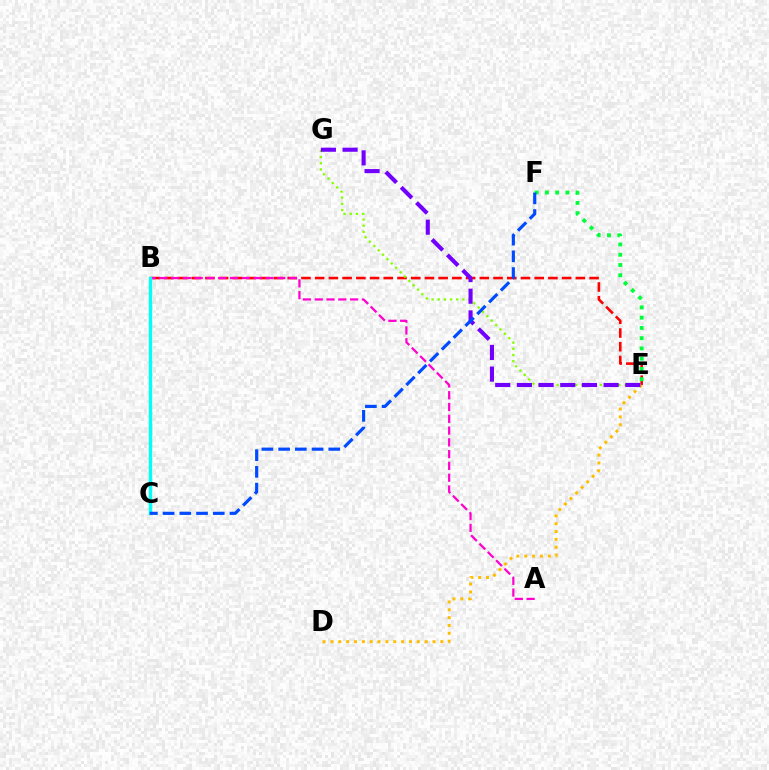{('B', 'E'): [{'color': '#ff0000', 'line_style': 'dashed', 'thickness': 1.86}], ('A', 'B'): [{'color': '#ff00cf', 'line_style': 'dashed', 'thickness': 1.6}], ('D', 'E'): [{'color': '#ffbd00', 'line_style': 'dotted', 'thickness': 2.13}], ('E', 'G'): [{'color': '#84ff00', 'line_style': 'dotted', 'thickness': 1.68}, {'color': '#7200ff', 'line_style': 'dashed', 'thickness': 2.95}], ('B', 'C'): [{'color': '#00fff6', 'line_style': 'solid', 'thickness': 2.43}], ('E', 'F'): [{'color': '#00ff39', 'line_style': 'dotted', 'thickness': 2.79}], ('C', 'F'): [{'color': '#004bff', 'line_style': 'dashed', 'thickness': 2.27}]}